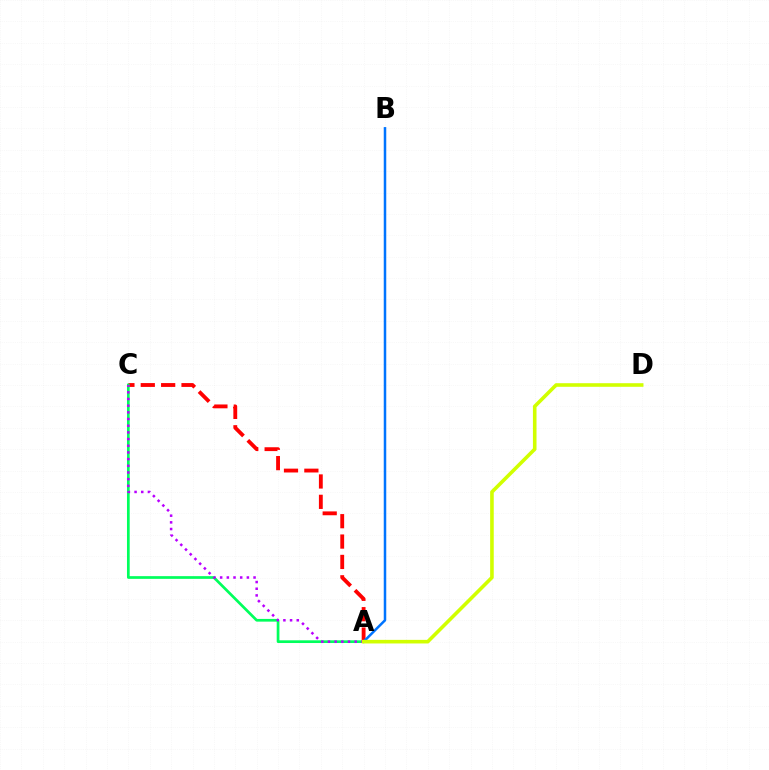{('A', 'C'): [{'color': '#ff0000', 'line_style': 'dashed', 'thickness': 2.77}, {'color': '#00ff5c', 'line_style': 'solid', 'thickness': 1.95}, {'color': '#b900ff', 'line_style': 'dotted', 'thickness': 1.81}], ('A', 'B'): [{'color': '#0074ff', 'line_style': 'solid', 'thickness': 1.8}], ('A', 'D'): [{'color': '#d1ff00', 'line_style': 'solid', 'thickness': 2.59}]}